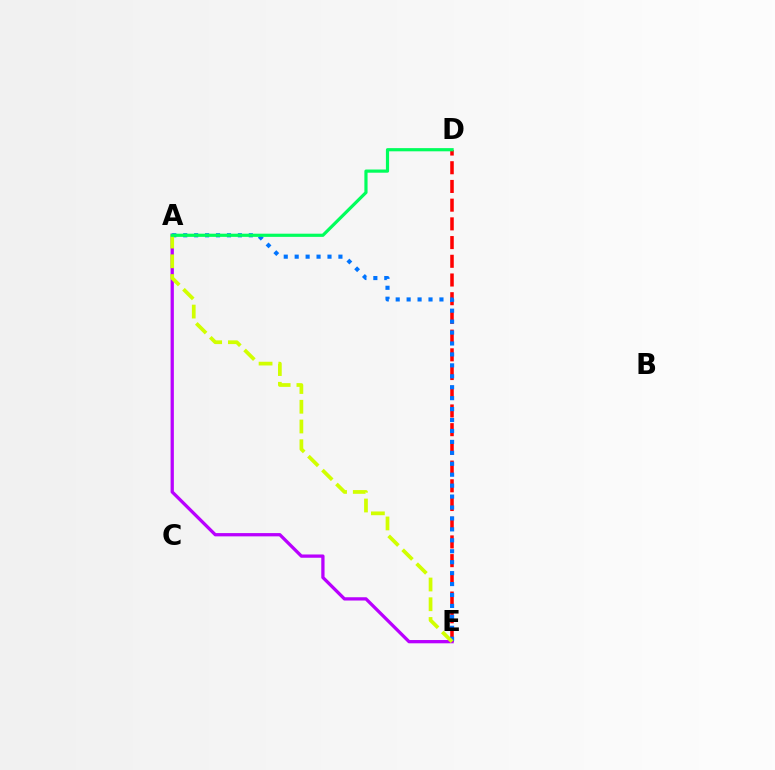{('D', 'E'): [{'color': '#ff0000', 'line_style': 'dashed', 'thickness': 2.54}], ('A', 'E'): [{'color': '#b900ff', 'line_style': 'solid', 'thickness': 2.36}, {'color': '#0074ff', 'line_style': 'dotted', 'thickness': 2.97}, {'color': '#d1ff00', 'line_style': 'dashed', 'thickness': 2.68}], ('A', 'D'): [{'color': '#00ff5c', 'line_style': 'solid', 'thickness': 2.29}]}